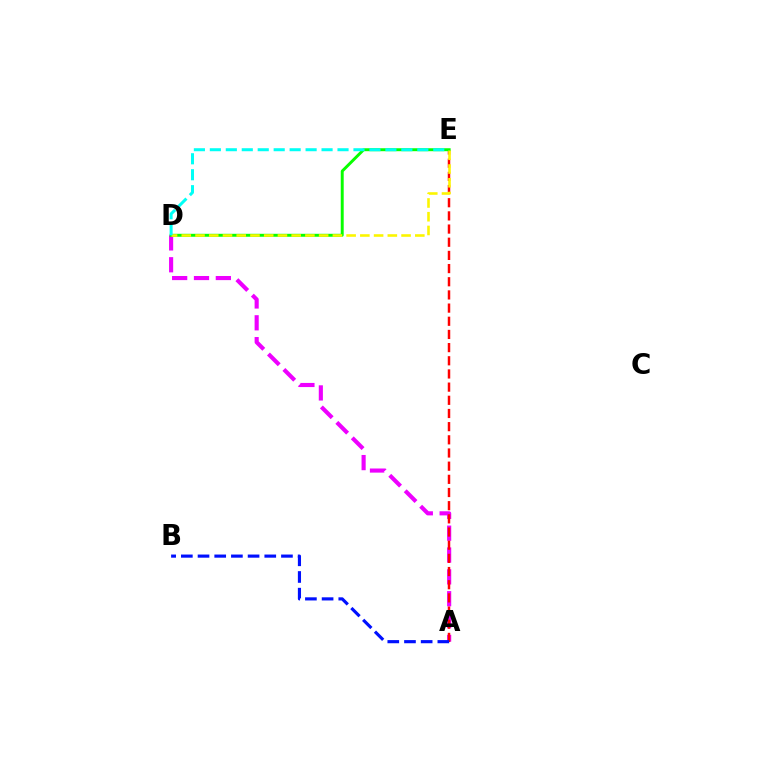{('A', 'D'): [{'color': '#ee00ff', 'line_style': 'dashed', 'thickness': 2.97}], ('A', 'E'): [{'color': '#ff0000', 'line_style': 'dashed', 'thickness': 1.79}], ('A', 'B'): [{'color': '#0010ff', 'line_style': 'dashed', 'thickness': 2.27}], ('D', 'E'): [{'color': '#08ff00', 'line_style': 'solid', 'thickness': 2.12}, {'color': '#fcf500', 'line_style': 'dashed', 'thickness': 1.87}, {'color': '#00fff6', 'line_style': 'dashed', 'thickness': 2.17}]}